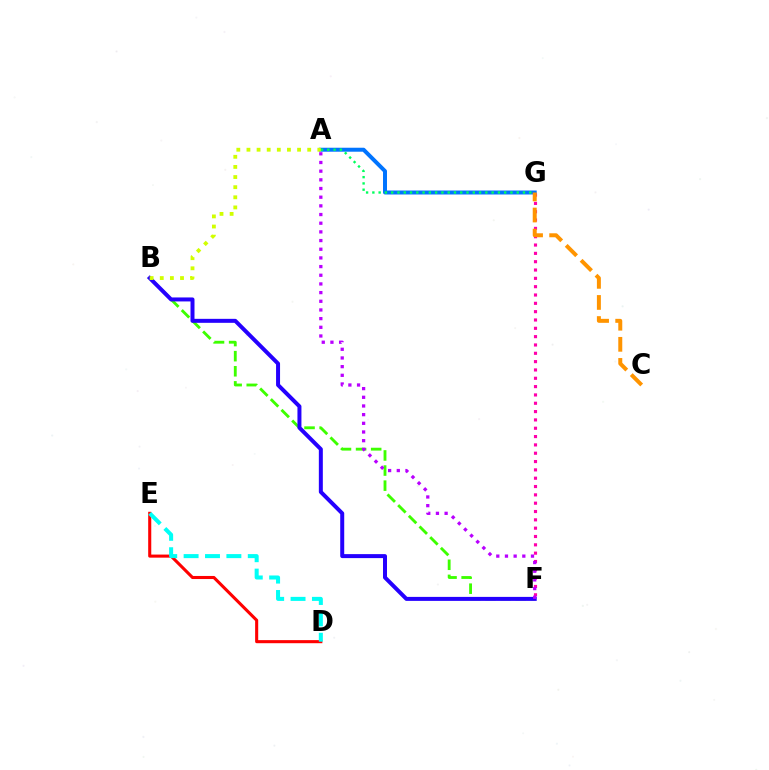{('B', 'F'): [{'color': '#3dff00', 'line_style': 'dashed', 'thickness': 2.05}, {'color': '#2500ff', 'line_style': 'solid', 'thickness': 2.87}], ('A', 'G'): [{'color': '#0074ff', 'line_style': 'solid', 'thickness': 2.86}, {'color': '#00ff5c', 'line_style': 'dotted', 'thickness': 1.71}], ('F', 'G'): [{'color': '#ff00ac', 'line_style': 'dotted', 'thickness': 2.26}], ('C', 'G'): [{'color': '#ff9400', 'line_style': 'dashed', 'thickness': 2.86}], ('A', 'F'): [{'color': '#b900ff', 'line_style': 'dotted', 'thickness': 2.36}], ('D', 'E'): [{'color': '#ff0000', 'line_style': 'solid', 'thickness': 2.22}, {'color': '#00fff6', 'line_style': 'dashed', 'thickness': 2.91}], ('A', 'B'): [{'color': '#d1ff00', 'line_style': 'dotted', 'thickness': 2.75}]}